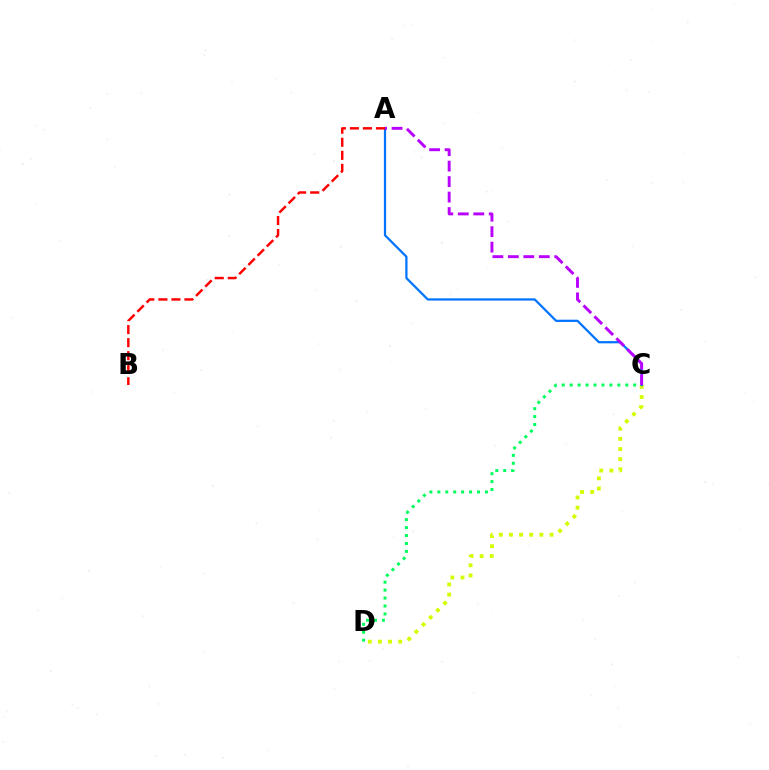{('C', 'D'): [{'color': '#00ff5c', 'line_style': 'dotted', 'thickness': 2.16}, {'color': '#d1ff00', 'line_style': 'dotted', 'thickness': 2.75}], ('A', 'C'): [{'color': '#0074ff', 'line_style': 'solid', 'thickness': 1.61}, {'color': '#b900ff', 'line_style': 'dashed', 'thickness': 2.1}], ('A', 'B'): [{'color': '#ff0000', 'line_style': 'dashed', 'thickness': 1.77}]}